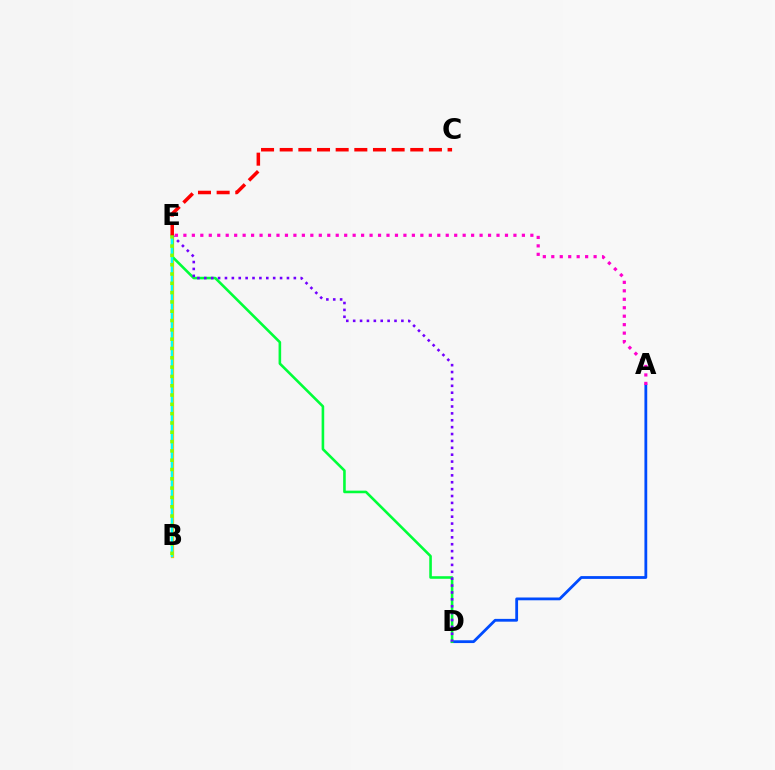{('B', 'E'): [{'color': '#ffbd00', 'line_style': 'solid', 'thickness': 2.36}, {'color': '#00fff6', 'line_style': 'solid', 'thickness': 1.74}, {'color': '#84ff00', 'line_style': 'dotted', 'thickness': 2.53}], ('A', 'D'): [{'color': '#004bff', 'line_style': 'solid', 'thickness': 2.01}], ('D', 'E'): [{'color': '#00ff39', 'line_style': 'solid', 'thickness': 1.87}, {'color': '#7200ff', 'line_style': 'dotted', 'thickness': 1.87}], ('A', 'E'): [{'color': '#ff00cf', 'line_style': 'dotted', 'thickness': 2.3}], ('C', 'E'): [{'color': '#ff0000', 'line_style': 'dashed', 'thickness': 2.53}]}